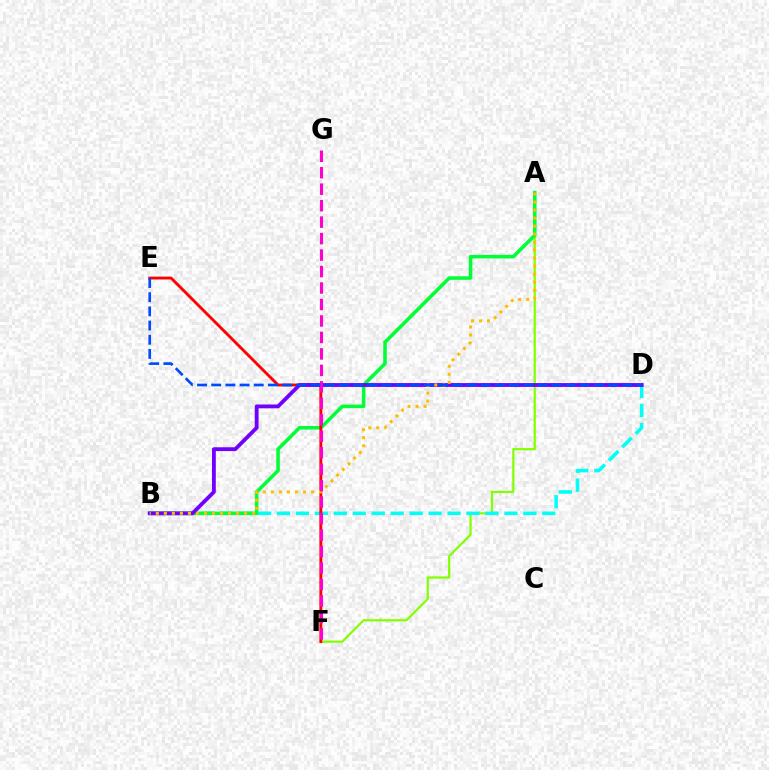{('A', 'F'): [{'color': '#84ff00', 'line_style': 'solid', 'thickness': 1.6}], ('B', 'D'): [{'color': '#00fff6', 'line_style': 'dashed', 'thickness': 2.57}, {'color': '#7200ff', 'line_style': 'solid', 'thickness': 2.75}], ('A', 'B'): [{'color': '#00ff39', 'line_style': 'solid', 'thickness': 2.56}, {'color': '#ffbd00', 'line_style': 'dotted', 'thickness': 2.18}], ('E', 'F'): [{'color': '#ff0000', 'line_style': 'solid', 'thickness': 2.06}], ('F', 'G'): [{'color': '#ff00cf', 'line_style': 'dashed', 'thickness': 2.24}], ('D', 'E'): [{'color': '#004bff', 'line_style': 'dashed', 'thickness': 1.93}]}